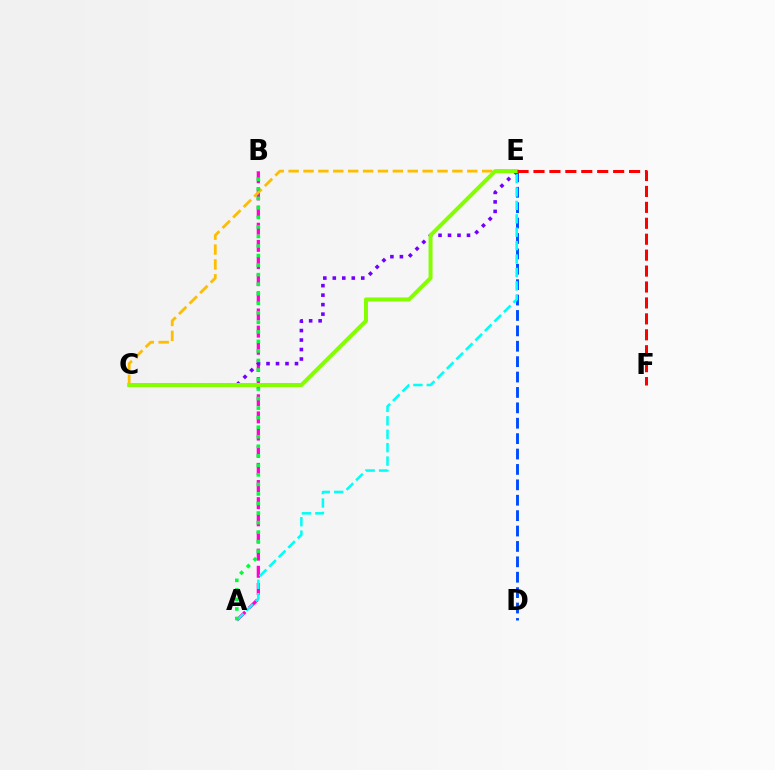{('A', 'B'): [{'color': '#ff00cf', 'line_style': 'dashed', 'thickness': 2.33}, {'color': '#00ff39', 'line_style': 'dotted', 'thickness': 2.59}], ('D', 'E'): [{'color': '#004bff', 'line_style': 'dashed', 'thickness': 2.09}], ('A', 'E'): [{'color': '#00fff6', 'line_style': 'dashed', 'thickness': 1.82}], ('C', 'E'): [{'color': '#7200ff', 'line_style': 'dotted', 'thickness': 2.58}, {'color': '#ffbd00', 'line_style': 'dashed', 'thickness': 2.02}, {'color': '#84ff00', 'line_style': 'solid', 'thickness': 2.86}], ('E', 'F'): [{'color': '#ff0000', 'line_style': 'dashed', 'thickness': 2.16}]}